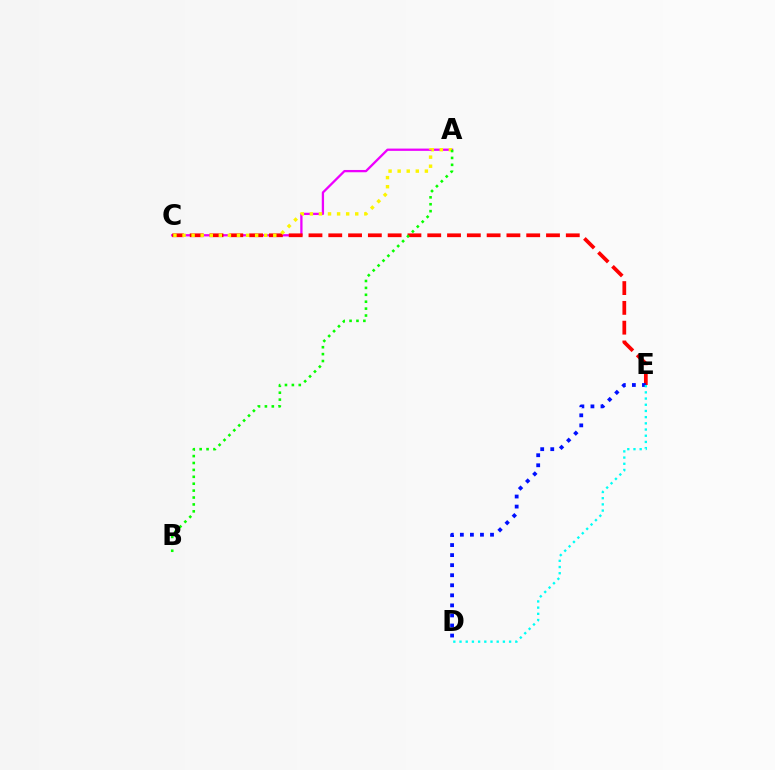{('A', 'C'): [{'color': '#ee00ff', 'line_style': 'solid', 'thickness': 1.65}, {'color': '#fcf500', 'line_style': 'dotted', 'thickness': 2.47}], ('C', 'E'): [{'color': '#ff0000', 'line_style': 'dashed', 'thickness': 2.69}], ('A', 'B'): [{'color': '#08ff00', 'line_style': 'dotted', 'thickness': 1.88}], ('D', 'E'): [{'color': '#0010ff', 'line_style': 'dotted', 'thickness': 2.73}, {'color': '#00fff6', 'line_style': 'dotted', 'thickness': 1.68}]}